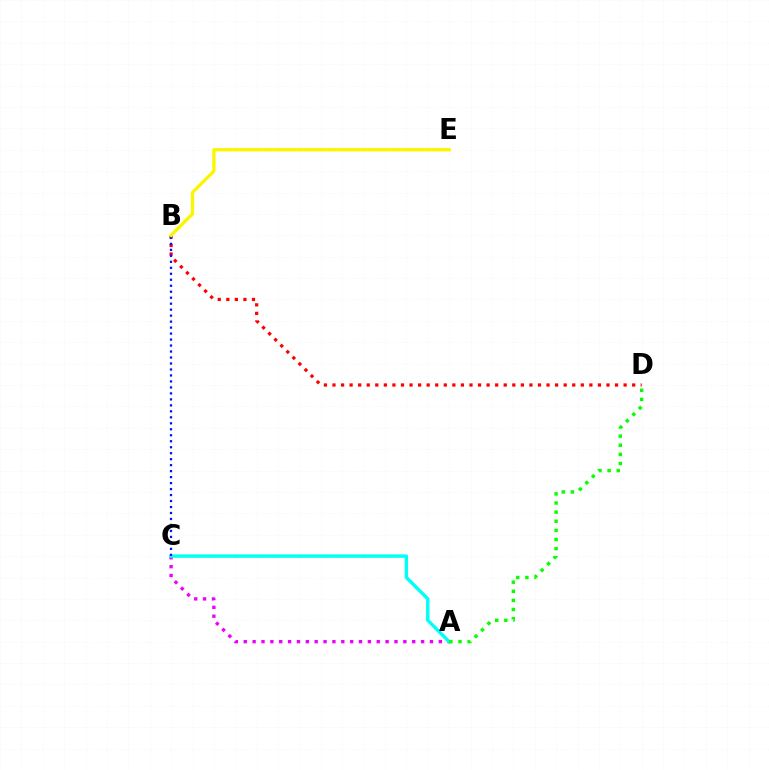{('A', 'C'): [{'color': '#ee00ff', 'line_style': 'dotted', 'thickness': 2.41}, {'color': '#00fff6', 'line_style': 'solid', 'thickness': 2.45}], ('B', 'D'): [{'color': '#ff0000', 'line_style': 'dotted', 'thickness': 2.33}], ('B', 'C'): [{'color': '#0010ff', 'line_style': 'dotted', 'thickness': 1.62}], ('A', 'D'): [{'color': '#08ff00', 'line_style': 'dotted', 'thickness': 2.48}], ('B', 'E'): [{'color': '#fcf500', 'line_style': 'solid', 'thickness': 2.39}]}